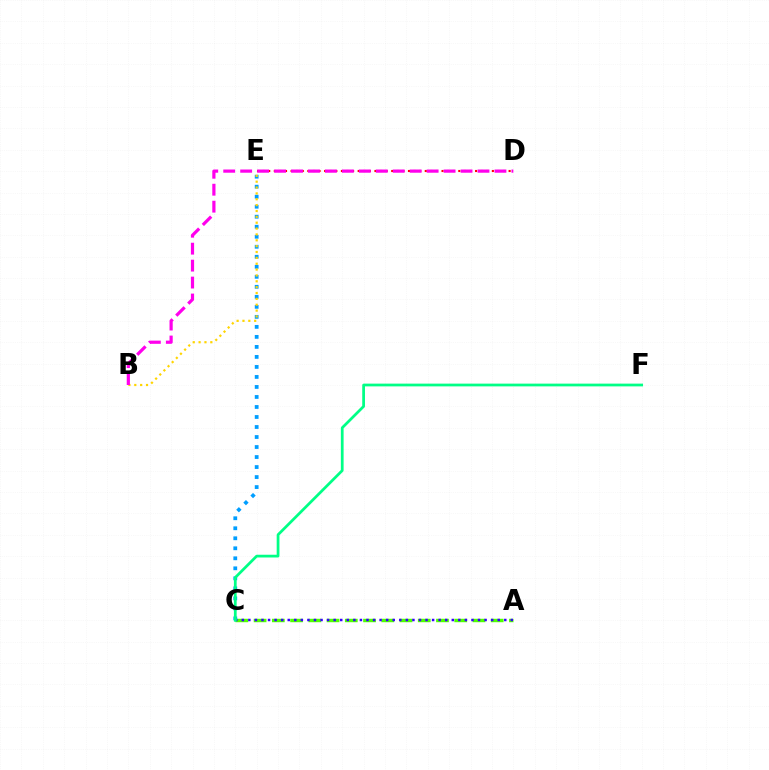{('A', 'C'): [{'color': '#4fff00', 'line_style': 'dashed', 'thickness': 2.48}, {'color': '#3700ff', 'line_style': 'dotted', 'thickness': 1.78}], ('D', 'E'): [{'color': '#ff0000', 'line_style': 'dotted', 'thickness': 1.52}], ('C', 'E'): [{'color': '#009eff', 'line_style': 'dotted', 'thickness': 2.72}], ('B', 'E'): [{'color': '#ffd500', 'line_style': 'dotted', 'thickness': 1.59}], ('C', 'F'): [{'color': '#00ff86', 'line_style': 'solid', 'thickness': 1.98}], ('B', 'D'): [{'color': '#ff00ed', 'line_style': 'dashed', 'thickness': 2.3}]}